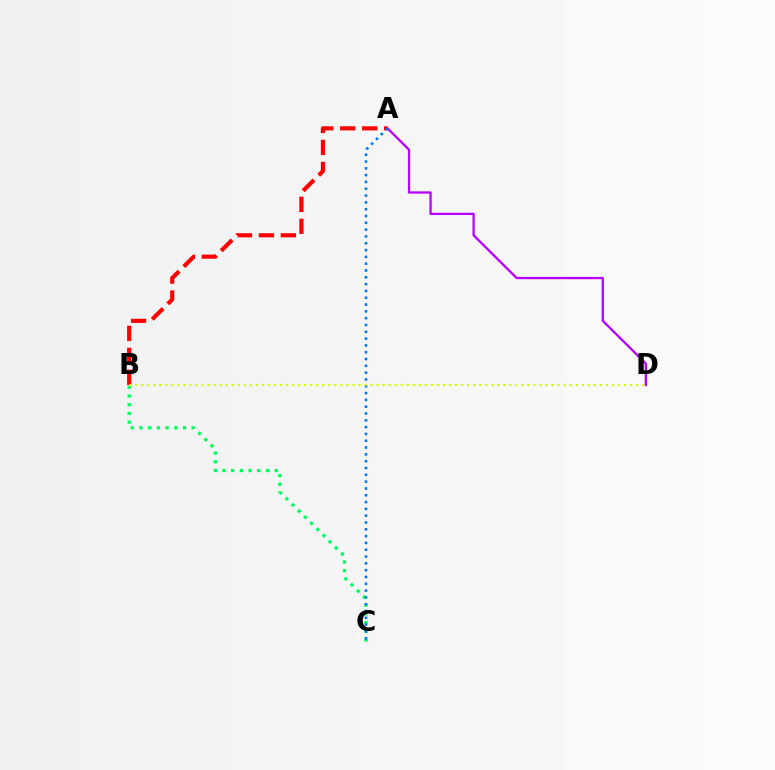{('B', 'C'): [{'color': '#00ff5c', 'line_style': 'dotted', 'thickness': 2.37}], ('A', 'B'): [{'color': '#ff0000', 'line_style': 'dashed', 'thickness': 2.98}], ('A', 'D'): [{'color': '#b900ff', 'line_style': 'solid', 'thickness': 1.65}], ('A', 'C'): [{'color': '#0074ff', 'line_style': 'dotted', 'thickness': 1.85}], ('B', 'D'): [{'color': '#d1ff00', 'line_style': 'dotted', 'thickness': 1.64}]}